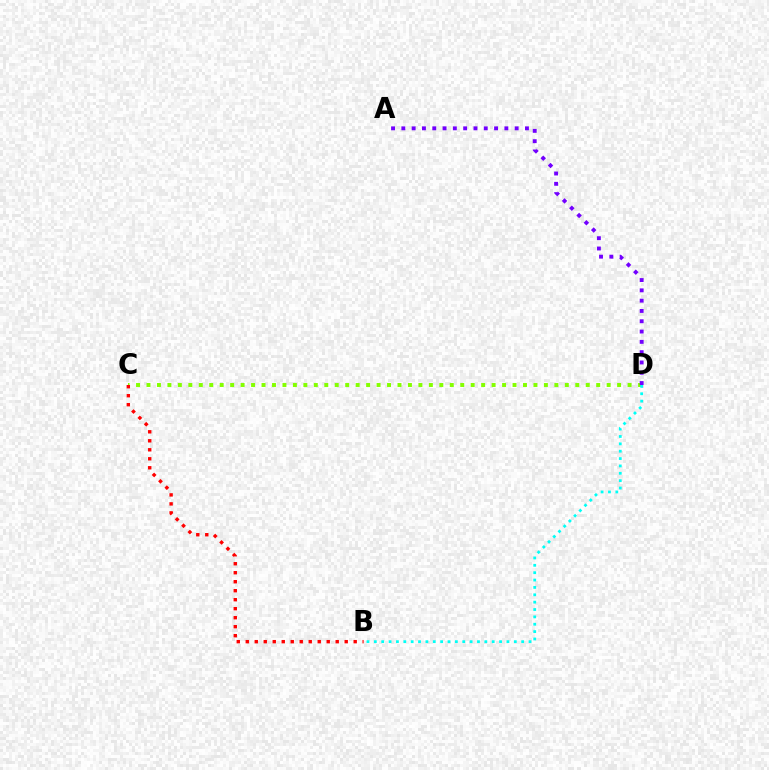{('C', 'D'): [{'color': '#84ff00', 'line_style': 'dotted', 'thickness': 2.84}], ('A', 'D'): [{'color': '#7200ff', 'line_style': 'dotted', 'thickness': 2.8}], ('B', 'D'): [{'color': '#00fff6', 'line_style': 'dotted', 'thickness': 2.0}], ('B', 'C'): [{'color': '#ff0000', 'line_style': 'dotted', 'thickness': 2.44}]}